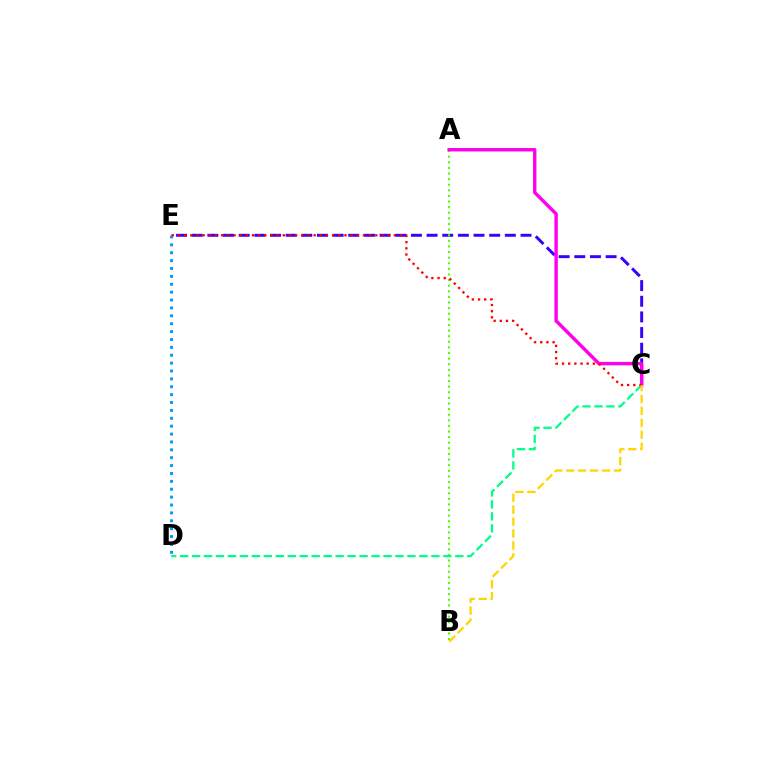{('C', 'E'): [{'color': '#3700ff', 'line_style': 'dashed', 'thickness': 2.13}, {'color': '#ff0000', 'line_style': 'dotted', 'thickness': 1.68}], ('A', 'B'): [{'color': '#4fff00', 'line_style': 'dotted', 'thickness': 1.52}], ('A', 'C'): [{'color': '#ff00ed', 'line_style': 'solid', 'thickness': 2.46}], ('C', 'D'): [{'color': '#00ff86', 'line_style': 'dashed', 'thickness': 1.63}], ('D', 'E'): [{'color': '#009eff', 'line_style': 'dotted', 'thickness': 2.14}], ('B', 'C'): [{'color': '#ffd500', 'line_style': 'dashed', 'thickness': 1.62}]}